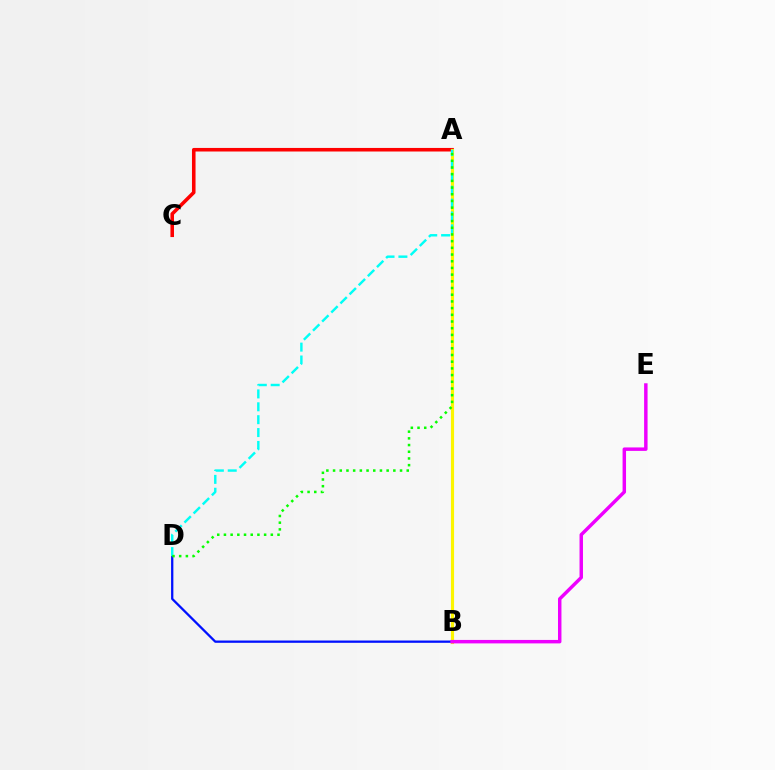{('A', 'C'): [{'color': '#ff0000', 'line_style': 'solid', 'thickness': 2.57}], ('B', 'D'): [{'color': '#0010ff', 'line_style': 'solid', 'thickness': 1.65}], ('A', 'B'): [{'color': '#fcf500', 'line_style': 'solid', 'thickness': 2.26}], ('B', 'E'): [{'color': '#ee00ff', 'line_style': 'solid', 'thickness': 2.49}], ('A', 'D'): [{'color': '#00fff6', 'line_style': 'dashed', 'thickness': 1.75}, {'color': '#08ff00', 'line_style': 'dotted', 'thickness': 1.82}]}